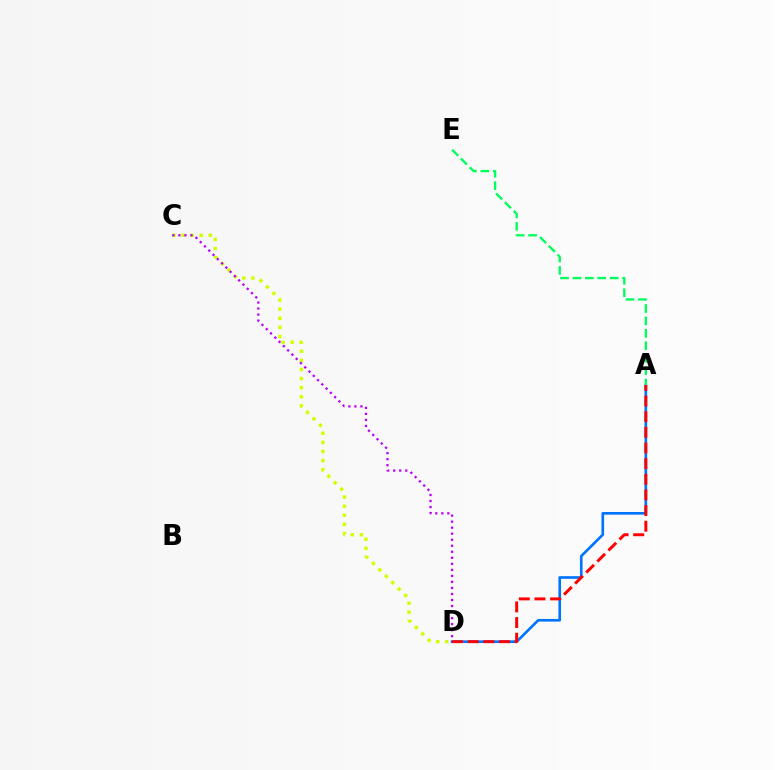{('C', 'D'): [{'color': '#d1ff00', 'line_style': 'dotted', 'thickness': 2.47}, {'color': '#b900ff', 'line_style': 'dotted', 'thickness': 1.64}], ('A', 'D'): [{'color': '#0074ff', 'line_style': 'solid', 'thickness': 1.91}, {'color': '#ff0000', 'line_style': 'dashed', 'thickness': 2.13}], ('A', 'E'): [{'color': '#00ff5c', 'line_style': 'dashed', 'thickness': 1.69}]}